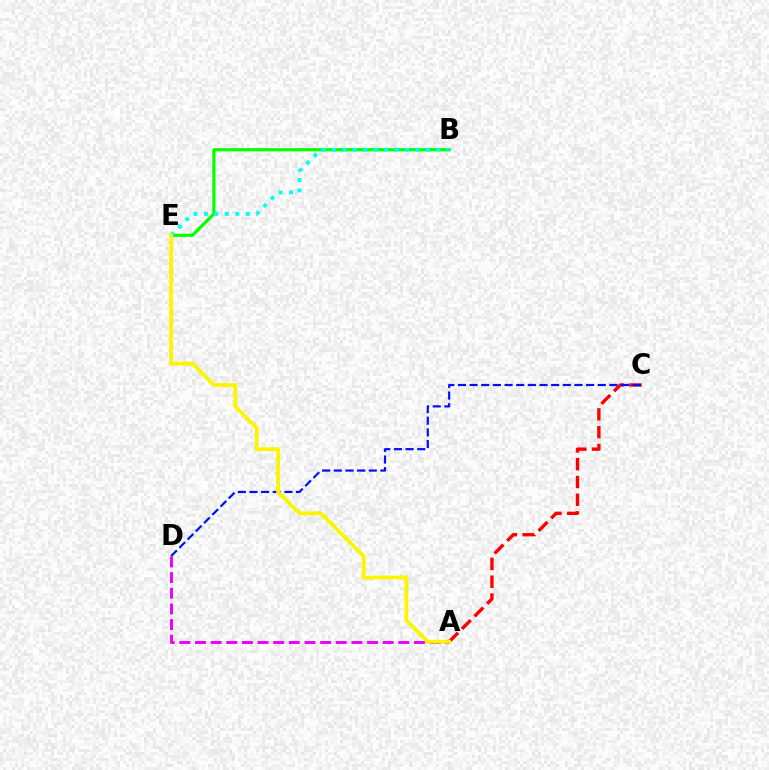{('A', 'C'): [{'color': '#ff0000', 'line_style': 'dashed', 'thickness': 2.42}], ('C', 'D'): [{'color': '#0010ff', 'line_style': 'dashed', 'thickness': 1.58}], ('A', 'D'): [{'color': '#ee00ff', 'line_style': 'dashed', 'thickness': 2.12}], ('B', 'E'): [{'color': '#08ff00', 'line_style': 'solid', 'thickness': 2.31}, {'color': '#00fff6', 'line_style': 'dotted', 'thickness': 2.84}], ('A', 'E'): [{'color': '#fcf500', 'line_style': 'solid', 'thickness': 2.74}]}